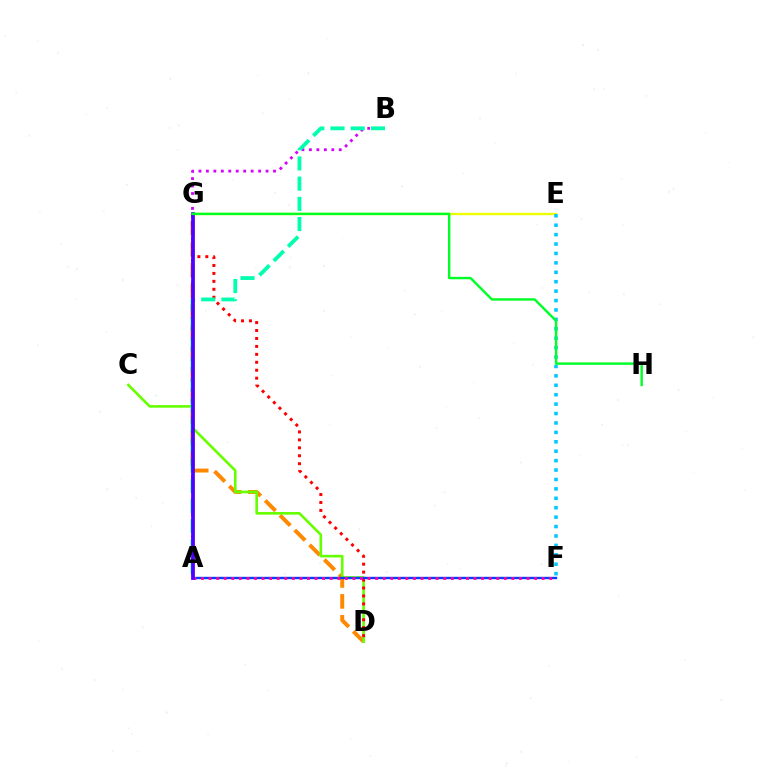{('D', 'G'): [{'color': '#ff8800', 'line_style': 'dashed', 'thickness': 2.84}, {'color': '#ff0000', 'line_style': 'dotted', 'thickness': 2.16}], ('E', 'G'): [{'color': '#eeff00', 'line_style': 'solid', 'thickness': 1.7}], ('C', 'D'): [{'color': '#66ff00', 'line_style': 'solid', 'thickness': 1.89}], ('E', 'F'): [{'color': '#00c7ff', 'line_style': 'dotted', 'thickness': 2.56}], ('A', 'B'): [{'color': '#d600ff', 'line_style': 'dotted', 'thickness': 2.03}, {'color': '#00ffaf', 'line_style': 'dashed', 'thickness': 2.75}], ('A', 'F'): [{'color': '#003fff', 'line_style': 'solid', 'thickness': 1.72}, {'color': '#ff00a0', 'line_style': 'dotted', 'thickness': 2.06}], ('A', 'G'): [{'color': '#4f00ff', 'line_style': 'solid', 'thickness': 2.69}], ('G', 'H'): [{'color': '#00ff27', 'line_style': 'solid', 'thickness': 1.73}]}